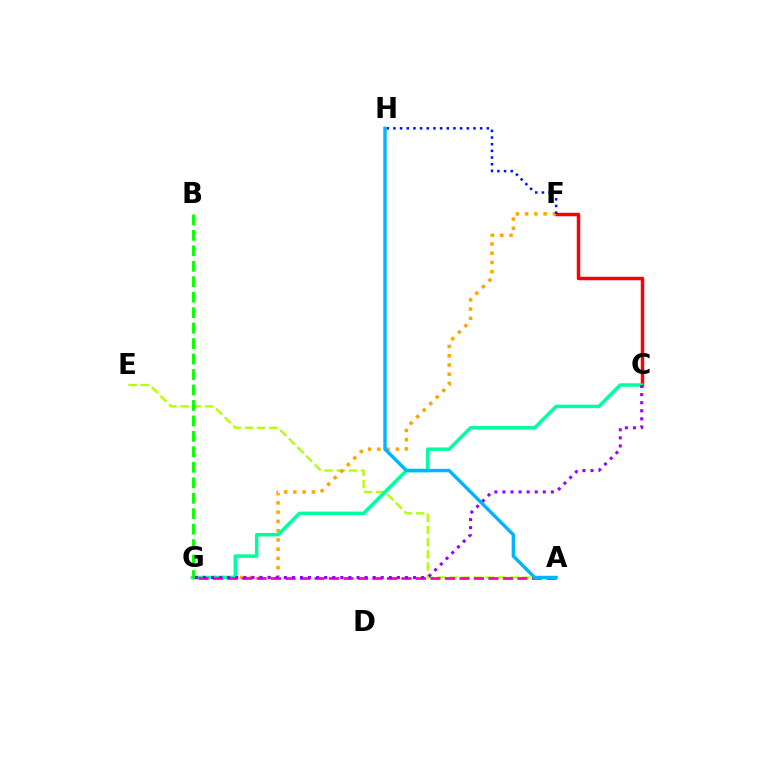{('C', 'F'): [{'color': '#ff0000', 'line_style': 'solid', 'thickness': 2.49}], ('A', 'E'): [{'color': '#b3ff00', 'line_style': 'dashed', 'thickness': 1.65}], ('F', 'G'): [{'color': '#ffa500', 'line_style': 'dotted', 'thickness': 2.51}], ('F', 'H'): [{'color': '#0010ff', 'line_style': 'dotted', 'thickness': 1.81}], ('C', 'G'): [{'color': '#00ff9d', 'line_style': 'solid', 'thickness': 2.51}, {'color': '#9b00ff', 'line_style': 'dotted', 'thickness': 2.19}], ('A', 'G'): [{'color': '#ff00bd', 'line_style': 'dashed', 'thickness': 1.97}], ('B', 'G'): [{'color': '#08ff00', 'line_style': 'dashed', 'thickness': 2.1}], ('A', 'H'): [{'color': '#00b5ff', 'line_style': 'solid', 'thickness': 2.46}]}